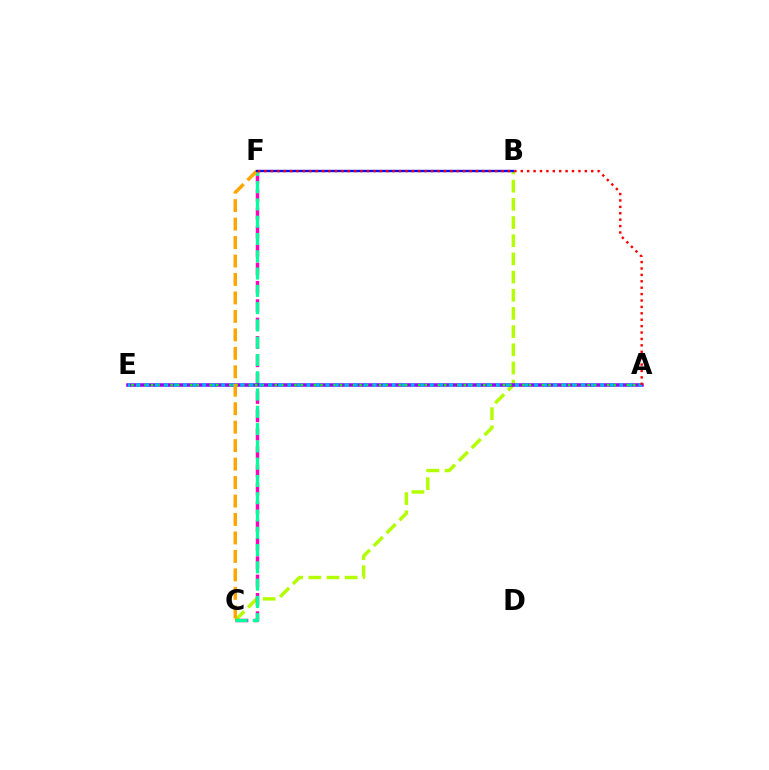{('B', 'C'): [{'color': '#b3ff00', 'line_style': 'dashed', 'thickness': 2.47}], ('C', 'F'): [{'color': '#ff00bd', 'line_style': 'dashed', 'thickness': 2.49}, {'color': '#00ff9d', 'line_style': 'dashed', 'thickness': 2.35}, {'color': '#ffa500', 'line_style': 'dashed', 'thickness': 2.51}], ('A', 'E'): [{'color': '#9b00ff', 'line_style': 'solid', 'thickness': 2.55}, {'color': '#08ff00', 'line_style': 'dotted', 'thickness': 1.77}, {'color': '#00b5ff', 'line_style': 'dotted', 'thickness': 2.58}], ('B', 'F'): [{'color': '#0010ff', 'line_style': 'solid', 'thickness': 1.7}], ('A', 'F'): [{'color': '#ff0000', 'line_style': 'dotted', 'thickness': 1.74}]}